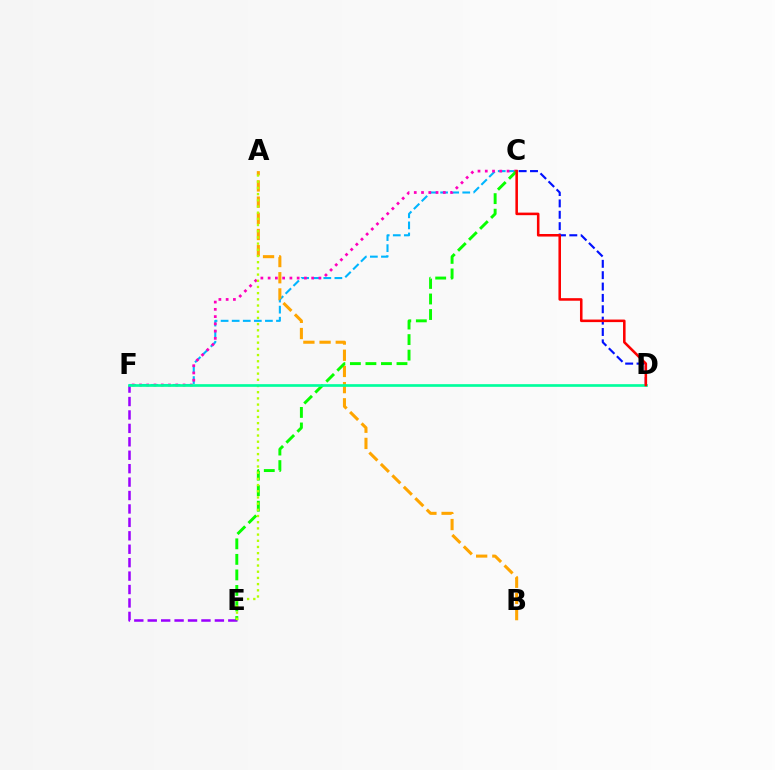{('C', 'F'): [{'color': '#00b5ff', 'line_style': 'dashed', 'thickness': 1.5}, {'color': '#ff00bd', 'line_style': 'dotted', 'thickness': 1.97}], ('E', 'F'): [{'color': '#9b00ff', 'line_style': 'dashed', 'thickness': 1.82}], ('A', 'B'): [{'color': '#ffa500', 'line_style': 'dashed', 'thickness': 2.2}], ('C', 'D'): [{'color': '#0010ff', 'line_style': 'dashed', 'thickness': 1.54}, {'color': '#ff0000', 'line_style': 'solid', 'thickness': 1.84}], ('C', 'E'): [{'color': '#08ff00', 'line_style': 'dashed', 'thickness': 2.11}], ('A', 'E'): [{'color': '#b3ff00', 'line_style': 'dotted', 'thickness': 1.68}], ('D', 'F'): [{'color': '#00ff9d', 'line_style': 'solid', 'thickness': 1.93}]}